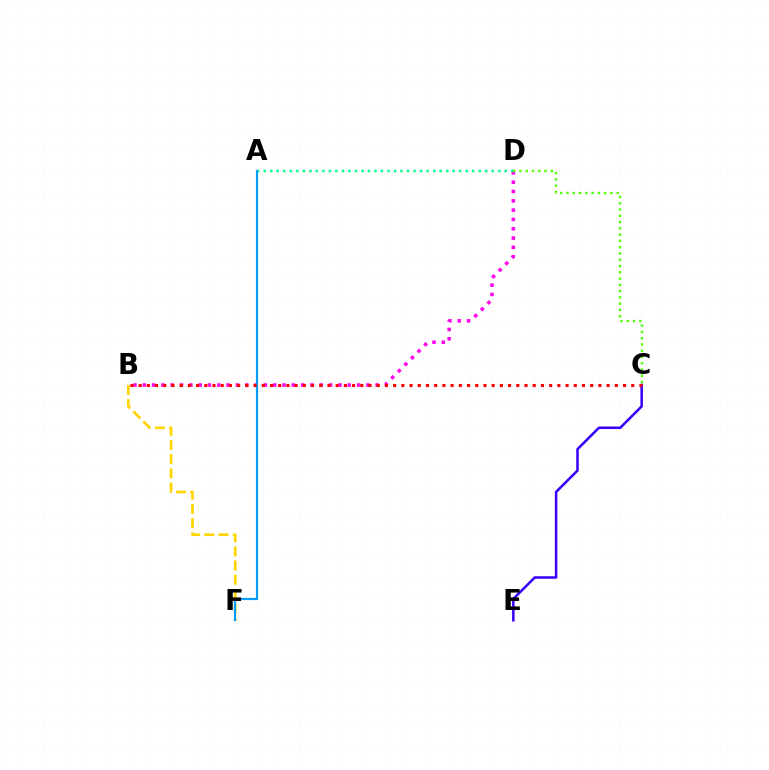{('B', 'F'): [{'color': '#ffd500', 'line_style': 'dashed', 'thickness': 1.93}], ('B', 'D'): [{'color': '#ff00ed', 'line_style': 'dotted', 'thickness': 2.53}], ('C', 'D'): [{'color': '#4fff00', 'line_style': 'dotted', 'thickness': 1.71}], ('A', 'D'): [{'color': '#00ff86', 'line_style': 'dotted', 'thickness': 1.77}], ('C', 'E'): [{'color': '#3700ff', 'line_style': 'solid', 'thickness': 1.82}], ('A', 'F'): [{'color': '#009eff', 'line_style': 'solid', 'thickness': 1.58}], ('B', 'C'): [{'color': '#ff0000', 'line_style': 'dotted', 'thickness': 2.23}]}